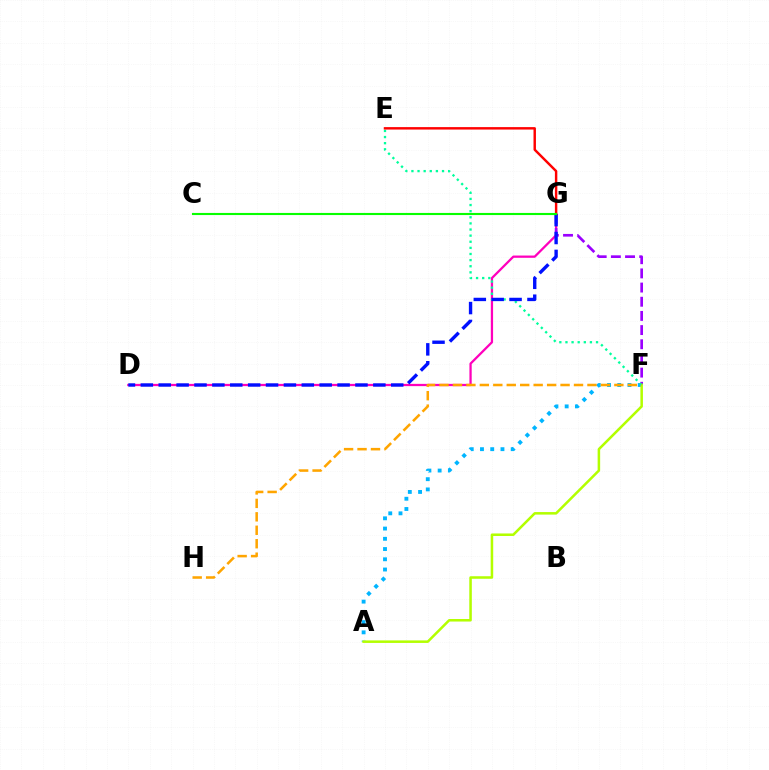{('D', 'G'): [{'color': '#ff00bd', 'line_style': 'solid', 'thickness': 1.63}, {'color': '#0010ff', 'line_style': 'dashed', 'thickness': 2.43}], ('A', 'F'): [{'color': '#00b5ff', 'line_style': 'dotted', 'thickness': 2.78}, {'color': '#b3ff00', 'line_style': 'solid', 'thickness': 1.82}], ('F', 'G'): [{'color': '#9b00ff', 'line_style': 'dashed', 'thickness': 1.93}], ('E', 'F'): [{'color': '#00ff9d', 'line_style': 'dotted', 'thickness': 1.66}], ('F', 'H'): [{'color': '#ffa500', 'line_style': 'dashed', 'thickness': 1.83}], ('E', 'G'): [{'color': '#ff0000', 'line_style': 'solid', 'thickness': 1.76}], ('C', 'G'): [{'color': '#08ff00', 'line_style': 'solid', 'thickness': 1.52}]}